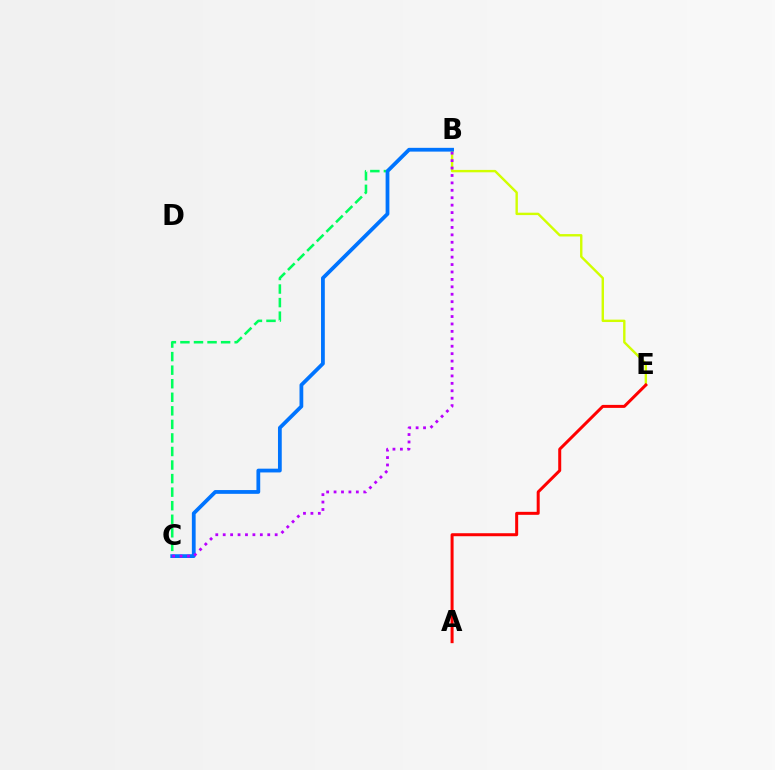{('B', 'E'): [{'color': '#d1ff00', 'line_style': 'solid', 'thickness': 1.72}], ('B', 'C'): [{'color': '#00ff5c', 'line_style': 'dashed', 'thickness': 1.84}, {'color': '#0074ff', 'line_style': 'solid', 'thickness': 2.72}, {'color': '#b900ff', 'line_style': 'dotted', 'thickness': 2.02}], ('A', 'E'): [{'color': '#ff0000', 'line_style': 'solid', 'thickness': 2.16}]}